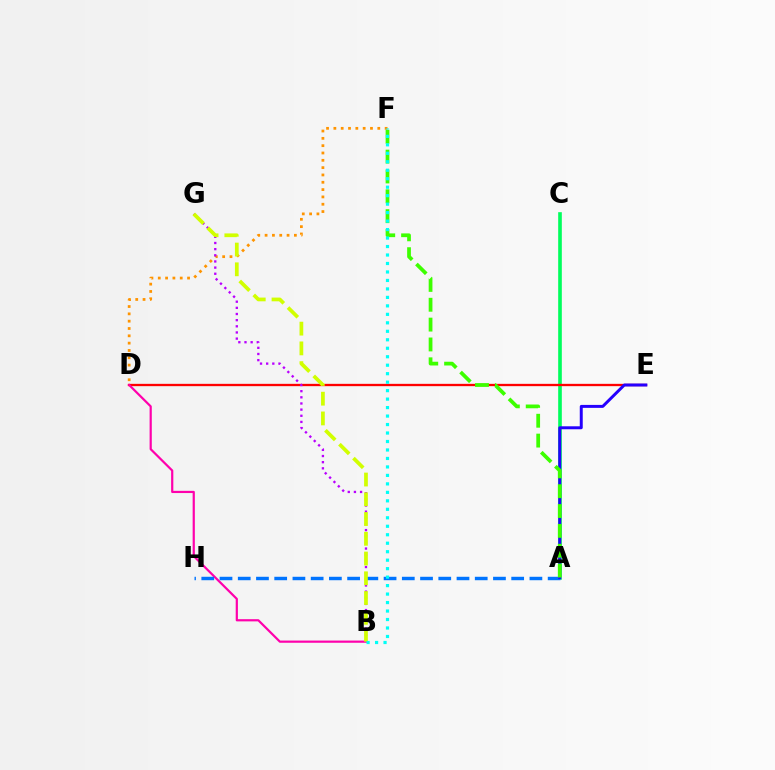{('A', 'C'): [{'color': '#00ff5c', 'line_style': 'solid', 'thickness': 2.62}], ('D', 'F'): [{'color': '#ff9400', 'line_style': 'dotted', 'thickness': 1.99}], ('D', 'E'): [{'color': '#ff0000', 'line_style': 'solid', 'thickness': 1.66}], ('B', 'D'): [{'color': '#ff00ac', 'line_style': 'solid', 'thickness': 1.58}], ('A', 'H'): [{'color': '#0074ff', 'line_style': 'dashed', 'thickness': 2.48}], ('A', 'E'): [{'color': '#2500ff', 'line_style': 'solid', 'thickness': 2.14}], ('B', 'G'): [{'color': '#b900ff', 'line_style': 'dotted', 'thickness': 1.67}, {'color': '#d1ff00', 'line_style': 'dashed', 'thickness': 2.68}], ('A', 'F'): [{'color': '#3dff00', 'line_style': 'dashed', 'thickness': 2.7}], ('B', 'F'): [{'color': '#00fff6', 'line_style': 'dotted', 'thickness': 2.3}]}